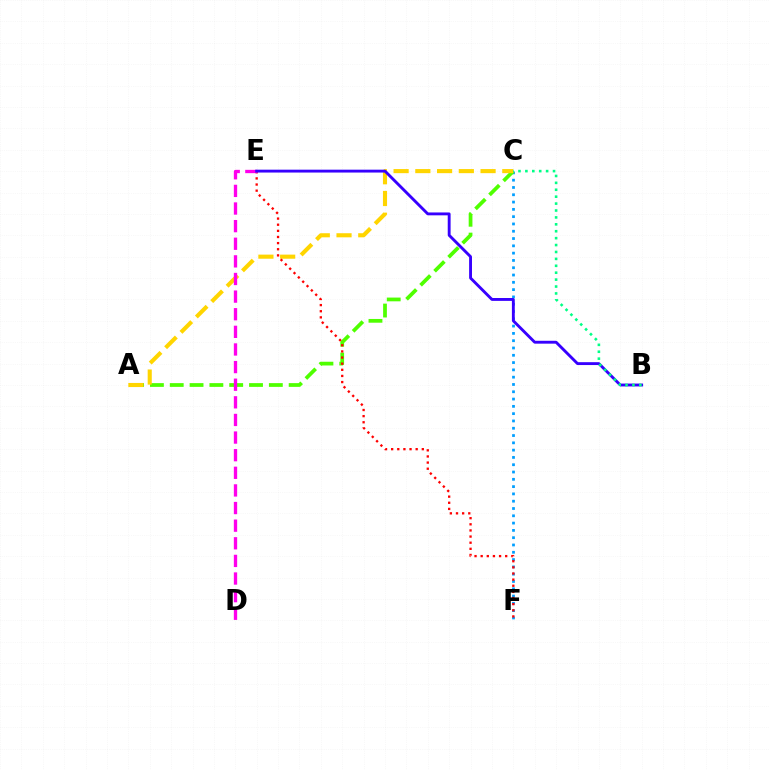{('C', 'F'): [{'color': '#009eff', 'line_style': 'dotted', 'thickness': 1.98}], ('A', 'C'): [{'color': '#4fff00', 'line_style': 'dashed', 'thickness': 2.69}, {'color': '#ffd500', 'line_style': 'dashed', 'thickness': 2.95}], ('E', 'F'): [{'color': '#ff0000', 'line_style': 'dotted', 'thickness': 1.67}], ('D', 'E'): [{'color': '#ff00ed', 'line_style': 'dashed', 'thickness': 2.39}], ('B', 'E'): [{'color': '#3700ff', 'line_style': 'solid', 'thickness': 2.07}], ('B', 'C'): [{'color': '#00ff86', 'line_style': 'dotted', 'thickness': 1.88}]}